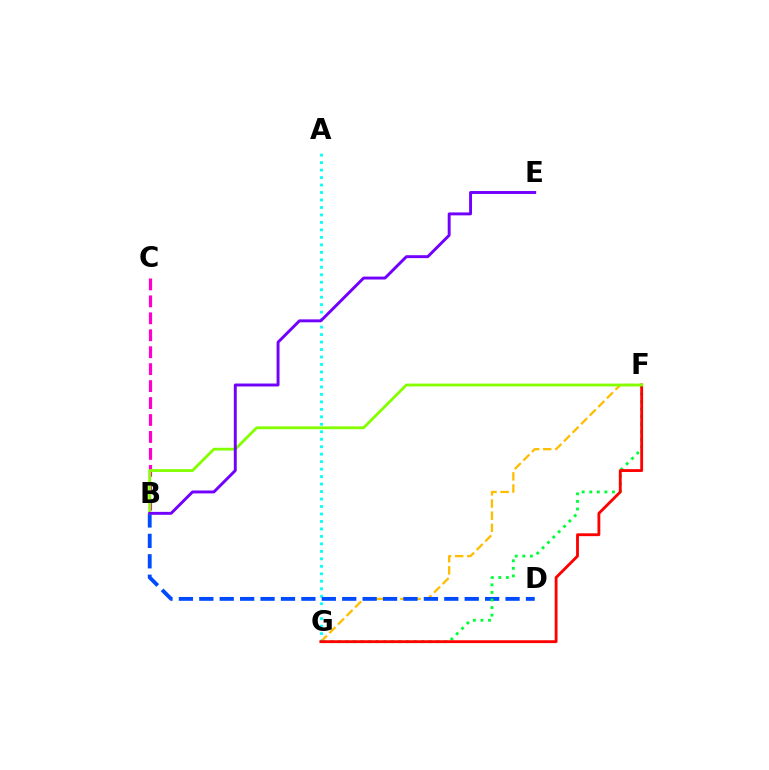{('F', 'G'): [{'color': '#ffbd00', 'line_style': 'dashed', 'thickness': 1.65}, {'color': '#00ff39', 'line_style': 'dotted', 'thickness': 2.06}, {'color': '#ff0000', 'line_style': 'solid', 'thickness': 2.05}], ('B', 'C'): [{'color': '#ff00cf', 'line_style': 'dashed', 'thickness': 2.3}], ('A', 'G'): [{'color': '#00fff6', 'line_style': 'dotted', 'thickness': 2.03}], ('B', 'D'): [{'color': '#004bff', 'line_style': 'dashed', 'thickness': 2.77}], ('B', 'F'): [{'color': '#84ff00', 'line_style': 'solid', 'thickness': 2.02}], ('B', 'E'): [{'color': '#7200ff', 'line_style': 'solid', 'thickness': 2.11}]}